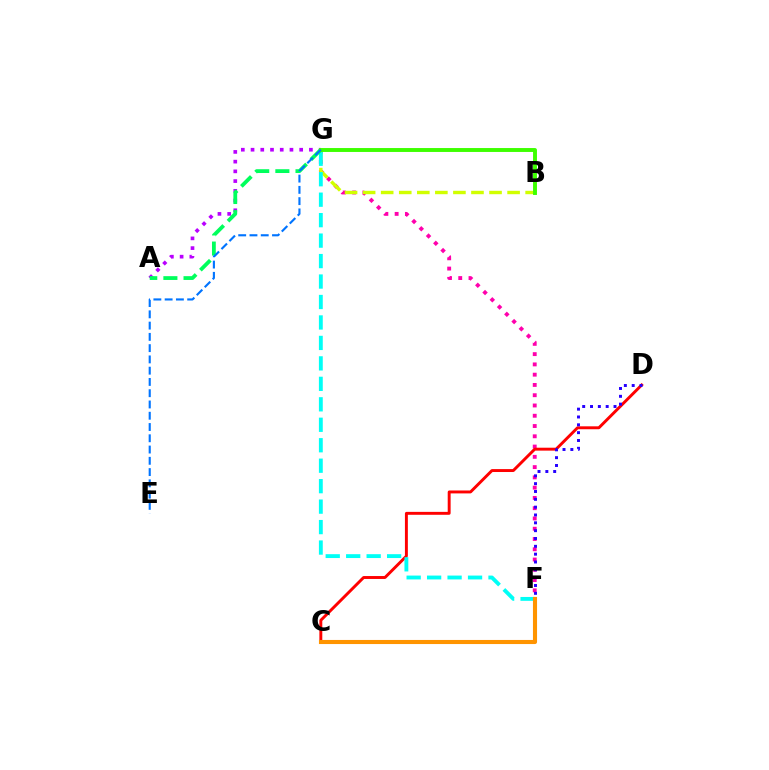{('F', 'G'): [{'color': '#ff00ac', 'line_style': 'dotted', 'thickness': 2.79}, {'color': '#00fff6', 'line_style': 'dashed', 'thickness': 2.78}], ('C', 'D'): [{'color': '#ff0000', 'line_style': 'solid', 'thickness': 2.1}], ('B', 'G'): [{'color': '#d1ff00', 'line_style': 'dashed', 'thickness': 2.45}, {'color': '#3dff00', 'line_style': 'solid', 'thickness': 2.82}], ('C', 'F'): [{'color': '#ff9400', 'line_style': 'solid', 'thickness': 2.95}], ('A', 'G'): [{'color': '#b900ff', 'line_style': 'dotted', 'thickness': 2.64}, {'color': '#00ff5c', 'line_style': 'dashed', 'thickness': 2.74}], ('D', 'F'): [{'color': '#2500ff', 'line_style': 'dotted', 'thickness': 2.13}], ('E', 'G'): [{'color': '#0074ff', 'line_style': 'dashed', 'thickness': 1.53}]}